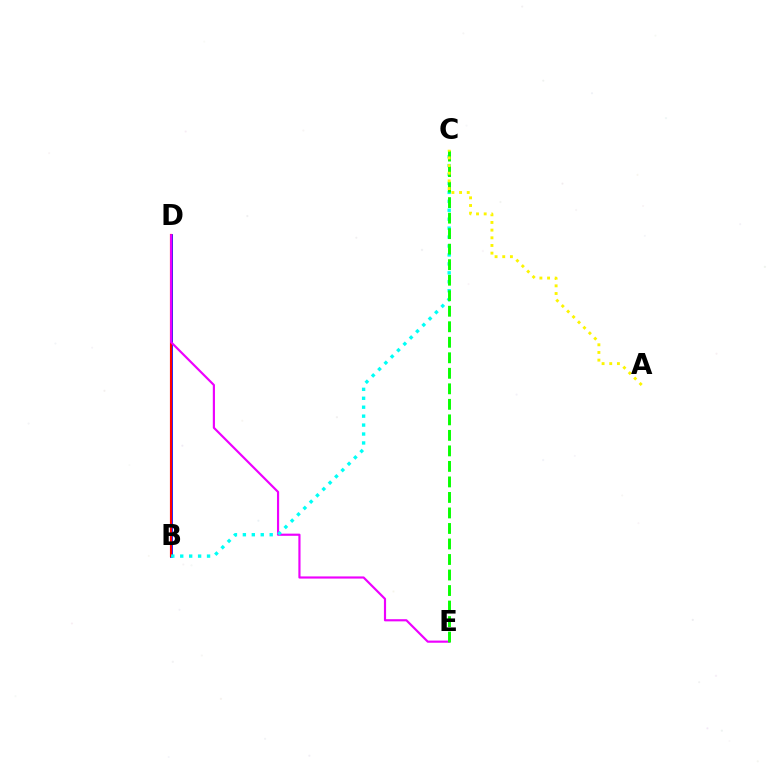{('B', 'D'): [{'color': '#0010ff', 'line_style': 'solid', 'thickness': 1.98}, {'color': '#ff0000', 'line_style': 'solid', 'thickness': 1.55}], ('D', 'E'): [{'color': '#ee00ff', 'line_style': 'solid', 'thickness': 1.56}], ('B', 'C'): [{'color': '#00fff6', 'line_style': 'dotted', 'thickness': 2.43}], ('C', 'E'): [{'color': '#08ff00', 'line_style': 'dashed', 'thickness': 2.11}], ('A', 'C'): [{'color': '#fcf500', 'line_style': 'dotted', 'thickness': 2.08}]}